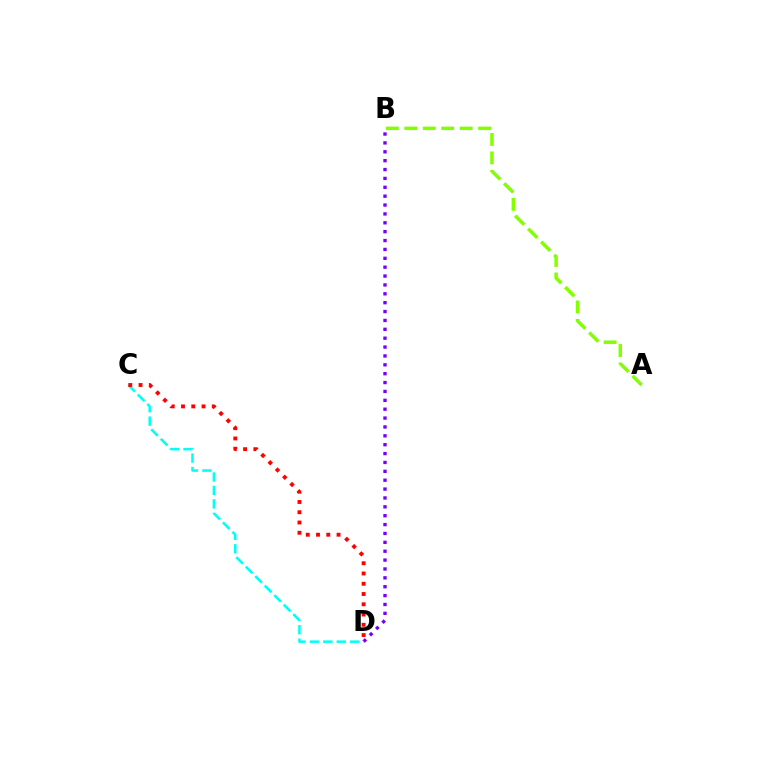{('A', 'B'): [{'color': '#84ff00', 'line_style': 'dashed', 'thickness': 2.51}], ('B', 'D'): [{'color': '#7200ff', 'line_style': 'dotted', 'thickness': 2.41}], ('C', 'D'): [{'color': '#00fff6', 'line_style': 'dashed', 'thickness': 1.83}, {'color': '#ff0000', 'line_style': 'dotted', 'thickness': 2.79}]}